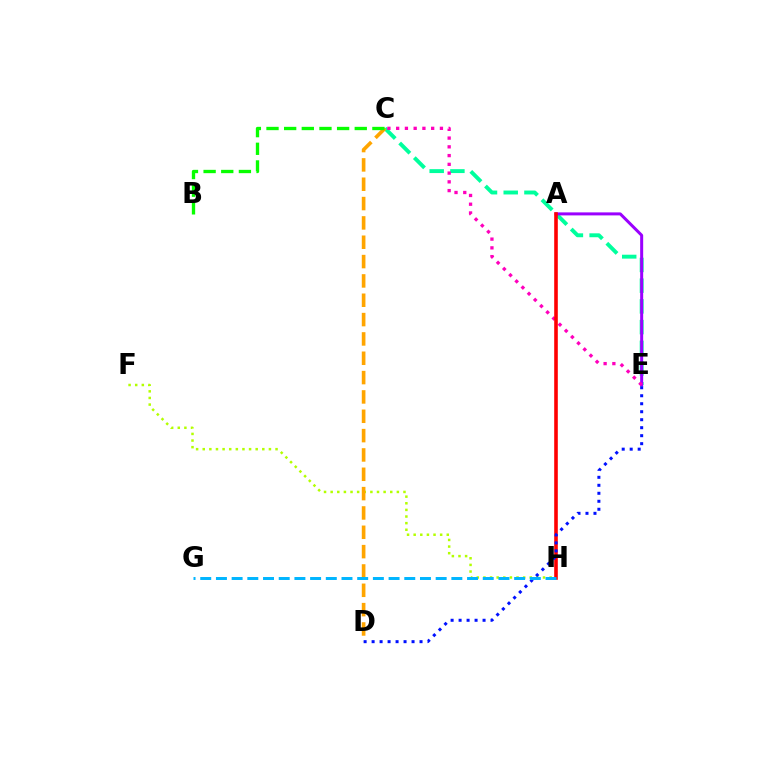{('F', 'H'): [{'color': '#b3ff00', 'line_style': 'dotted', 'thickness': 1.8}], ('C', 'E'): [{'color': '#00ff9d', 'line_style': 'dashed', 'thickness': 2.82}, {'color': '#ff00bd', 'line_style': 'dotted', 'thickness': 2.38}], ('C', 'D'): [{'color': '#ffa500', 'line_style': 'dashed', 'thickness': 2.63}], ('A', 'E'): [{'color': '#9b00ff', 'line_style': 'solid', 'thickness': 2.16}], ('B', 'C'): [{'color': '#08ff00', 'line_style': 'dashed', 'thickness': 2.4}], ('A', 'H'): [{'color': '#ff0000', 'line_style': 'solid', 'thickness': 2.59}], ('D', 'E'): [{'color': '#0010ff', 'line_style': 'dotted', 'thickness': 2.17}], ('G', 'H'): [{'color': '#00b5ff', 'line_style': 'dashed', 'thickness': 2.13}]}